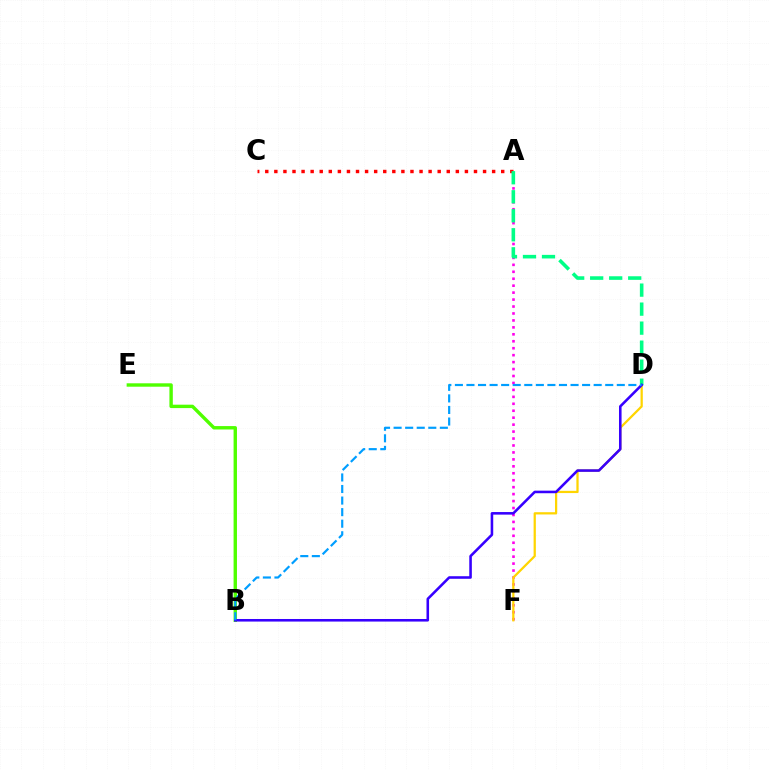{('A', 'C'): [{'color': '#ff0000', 'line_style': 'dotted', 'thickness': 2.47}], ('A', 'F'): [{'color': '#ff00ed', 'line_style': 'dotted', 'thickness': 1.89}], ('B', 'E'): [{'color': '#4fff00', 'line_style': 'solid', 'thickness': 2.45}], ('D', 'F'): [{'color': '#ffd500', 'line_style': 'solid', 'thickness': 1.62}], ('A', 'D'): [{'color': '#00ff86', 'line_style': 'dashed', 'thickness': 2.58}], ('B', 'D'): [{'color': '#3700ff', 'line_style': 'solid', 'thickness': 1.85}, {'color': '#009eff', 'line_style': 'dashed', 'thickness': 1.57}]}